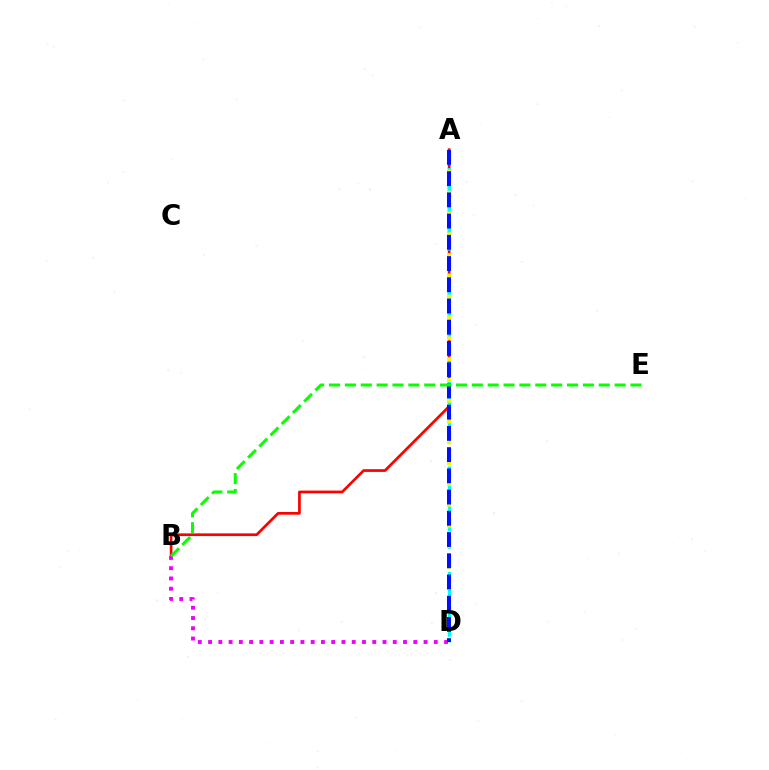{('A', 'B'): [{'color': '#ff0000', 'line_style': 'solid', 'thickness': 1.95}], ('A', 'D'): [{'color': '#00fff6', 'line_style': 'dashed', 'thickness': 2.38}, {'color': '#fcf500', 'line_style': 'dotted', 'thickness': 2.83}, {'color': '#0010ff', 'line_style': 'dashed', 'thickness': 2.88}], ('B', 'D'): [{'color': '#ee00ff', 'line_style': 'dotted', 'thickness': 2.79}], ('B', 'E'): [{'color': '#08ff00', 'line_style': 'dashed', 'thickness': 2.16}]}